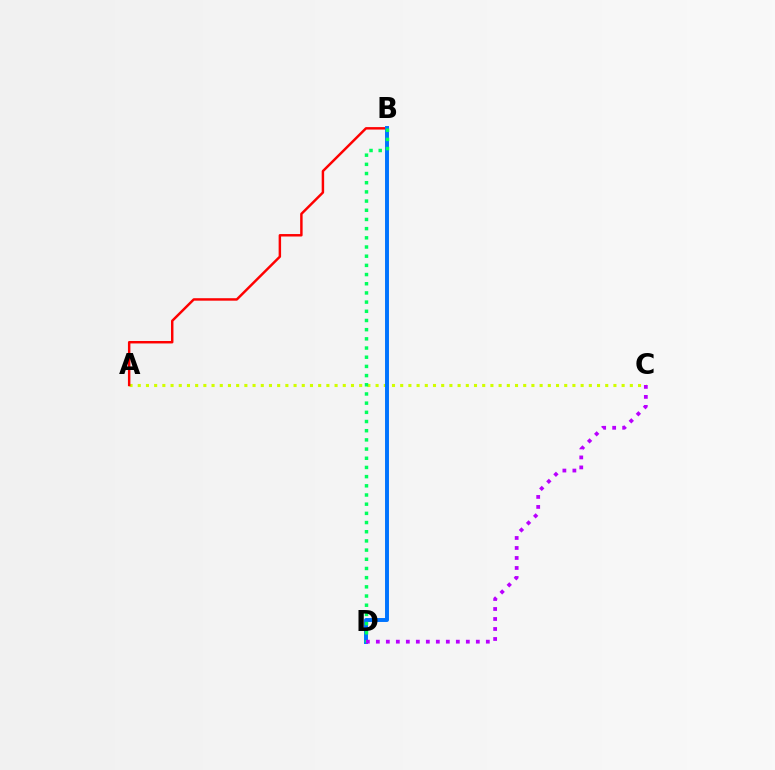{('A', 'C'): [{'color': '#d1ff00', 'line_style': 'dotted', 'thickness': 2.23}], ('A', 'B'): [{'color': '#ff0000', 'line_style': 'solid', 'thickness': 1.77}], ('B', 'D'): [{'color': '#0074ff', 'line_style': 'solid', 'thickness': 2.83}, {'color': '#00ff5c', 'line_style': 'dotted', 'thickness': 2.5}], ('C', 'D'): [{'color': '#b900ff', 'line_style': 'dotted', 'thickness': 2.72}]}